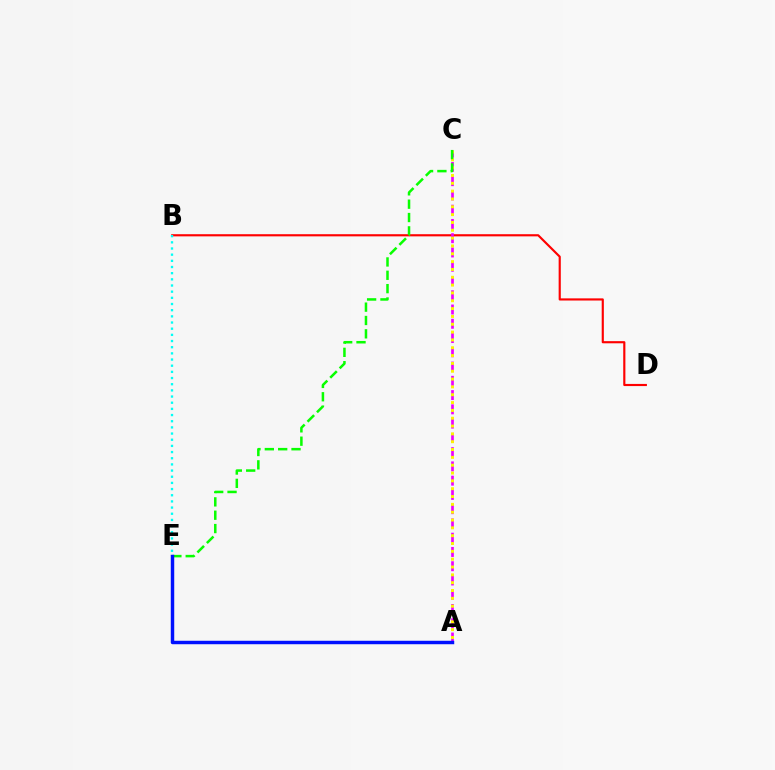{('B', 'D'): [{'color': '#ff0000', 'line_style': 'solid', 'thickness': 1.55}], ('A', 'C'): [{'color': '#ee00ff', 'line_style': 'dashed', 'thickness': 1.94}, {'color': '#fcf500', 'line_style': 'dotted', 'thickness': 2.13}], ('B', 'E'): [{'color': '#00fff6', 'line_style': 'dotted', 'thickness': 1.68}], ('C', 'E'): [{'color': '#08ff00', 'line_style': 'dashed', 'thickness': 1.81}], ('A', 'E'): [{'color': '#0010ff', 'line_style': 'solid', 'thickness': 2.48}]}